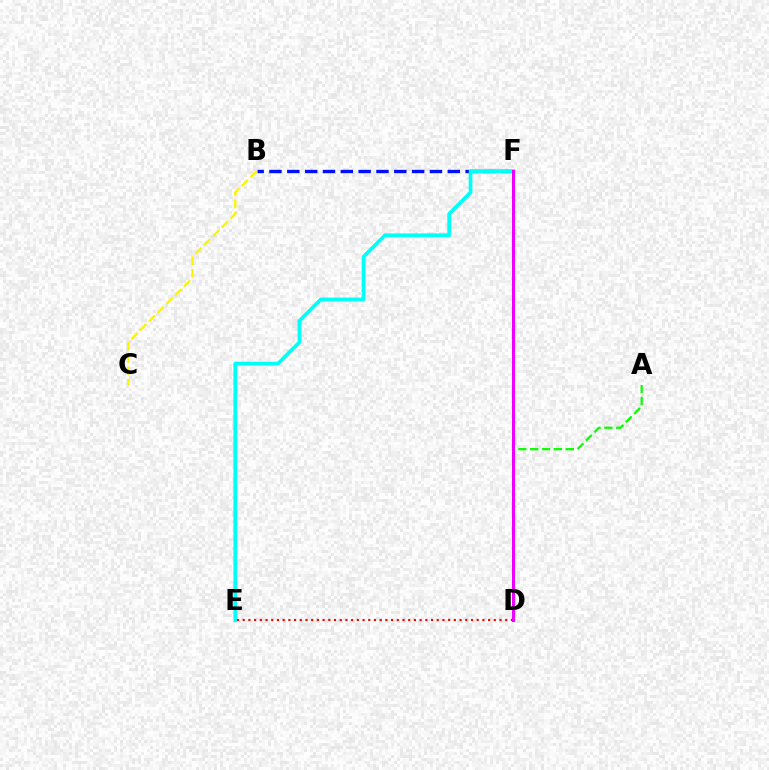{('B', 'F'): [{'color': '#0010ff', 'line_style': 'dashed', 'thickness': 2.42}], ('E', 'F'): [{'color': '#00fff6', 'line_style': 'solid', 'thickness': 2.69}], ('A', 'D'): [{'color': '#08ff00', 'line_style': 'dashed', 'thickness': 1.61}], ('B', 'C'): [{'color': '#fcf500', 'line_style': 'dashed', 'thickness': 1.69}], ('D', 'E'): [{'color': '#ff0000', 'line_style': 'dotted', 'thickness': 1.55}], ('D', 'F'): [{'color': '#ee00ff', 'line_style': 'solid', 'thickness': 2.19}]}